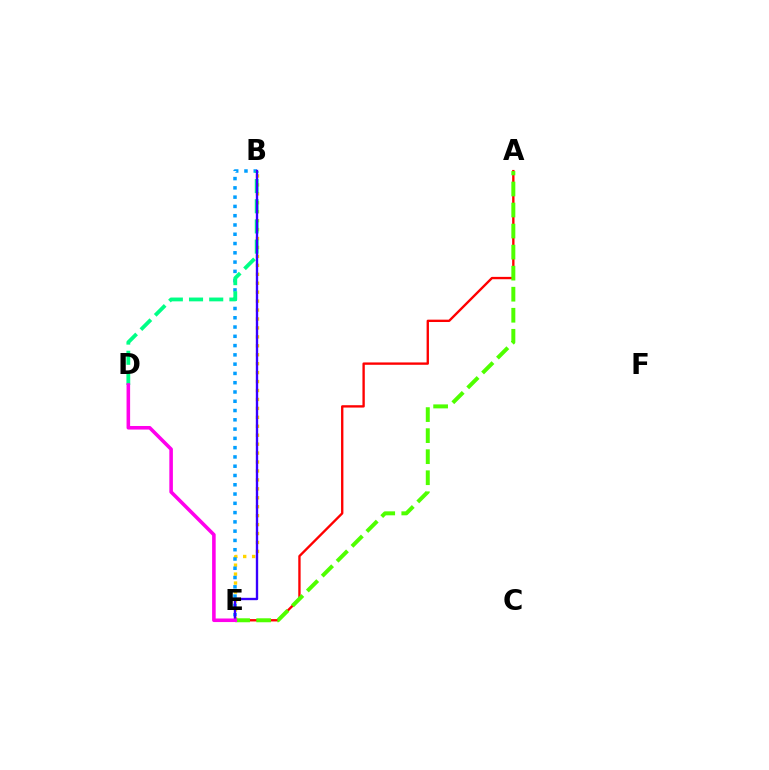{('A', 'E'): [{'color': '#ff0000', 'line_style': 'solid', 'thickness': 1.69}, {'color': '#4fff00', 'line_style': 'dashed', 'thickness': 2.86}], ('B', 'E'): [{'color': '#ffd500', 'line_style': 'dotted', 'thickness': 2.43}, {'color': '#009eff', 'line_style': 'dotted', 'thickness': 2.52}, {'color': '#3700ff', 'line_style': 'solid', 'thickness': 1.7}], ('B', 'D'): [{'color': '#00ff86', 'line_style': 'dashed', 'thickness': 2.74}], ('D', 'E'): [{'color': '#ff00ed', 'line_style': 'solid', 'thickness': 2.57}]}